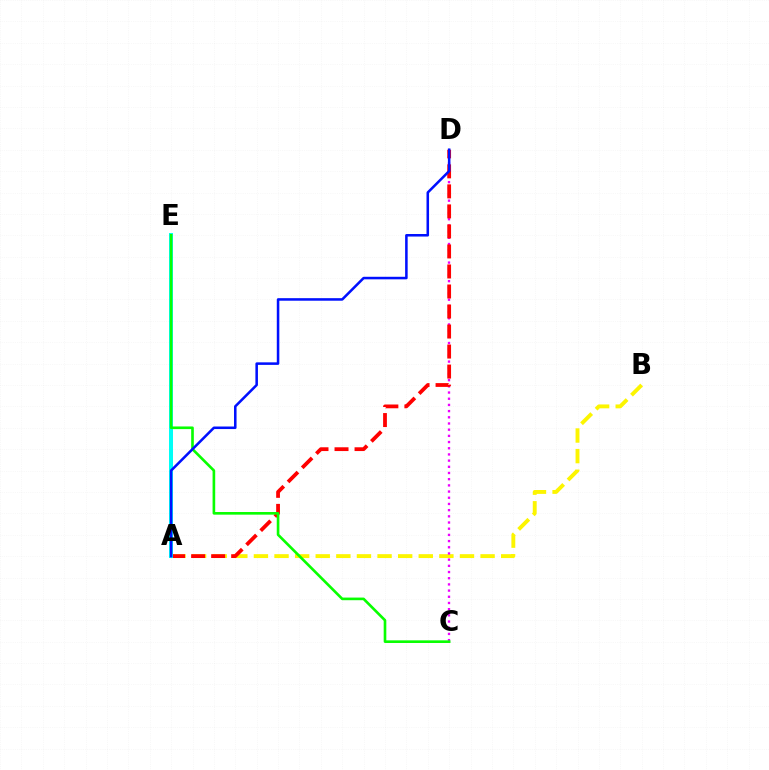{('A', 'B'): [{'color': '#fcf500', 'line_style': 'dashed', 'thickness': 2.8}], ('C', 'D'): [{'color': '#ee00ff', 'line_style': 'dotted', 'thickness': 1.68}], ('A', 'D'): [{'color': '#ff0000', 'line_style': 'dashed', 'thickness': 2.72}, {'color': '#0010ff', 'line_style': 'solid', 'thickness': 1.83}], ('A', 'E'): [{'color': '#00fff6', 'line_style': 'solid', 'thickness': 2.88}], ('C', 'E'): [{'color': '#08ff00', 'line_style': 'solid', 'thickness': 1.9}]}